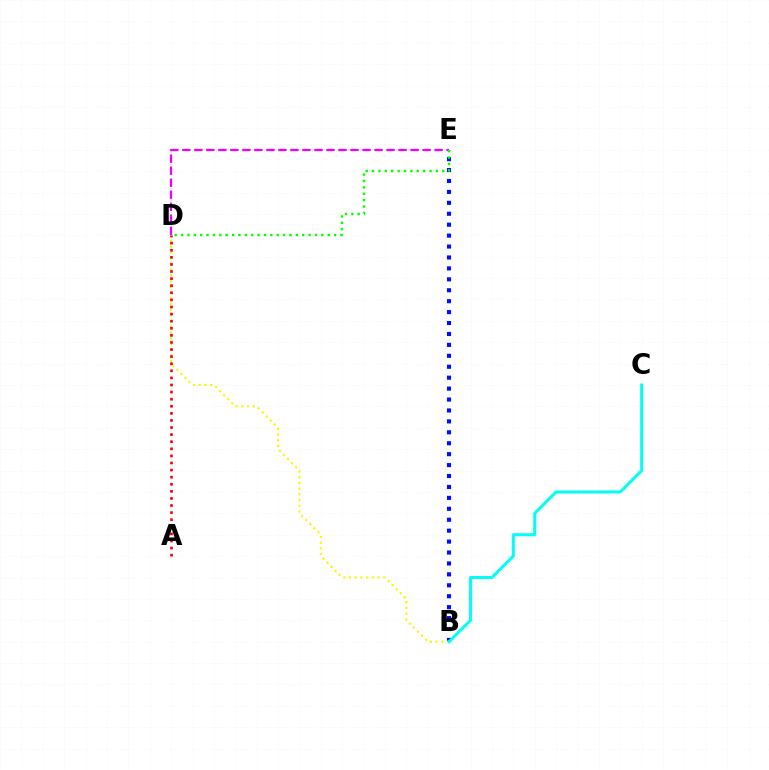{('B', 'E'): [{'color': '#0010ff', 'line_style': 'dotted', 'thickness': 2.97}], ('D', 'E'): [{'color': '#ee00ff', 'line_style': 'dashed', 'thickness': 1.63}, {'color': '#08ff00', 'line_style': 'dotted', 'thickness': 1.73}], ('B', 'D'): [{'color': '#fcf500', 'line_style': 'dotted', 'thickness': 1.55}], ('A', 'D'): [{'color': '#ff0000', 'line_style': 'dotted', 'thickness': 1.93}], ('B', 'C'): [{'color': '#00fff6', 'line_style': 'solid', 'thickness': 2.16}]}